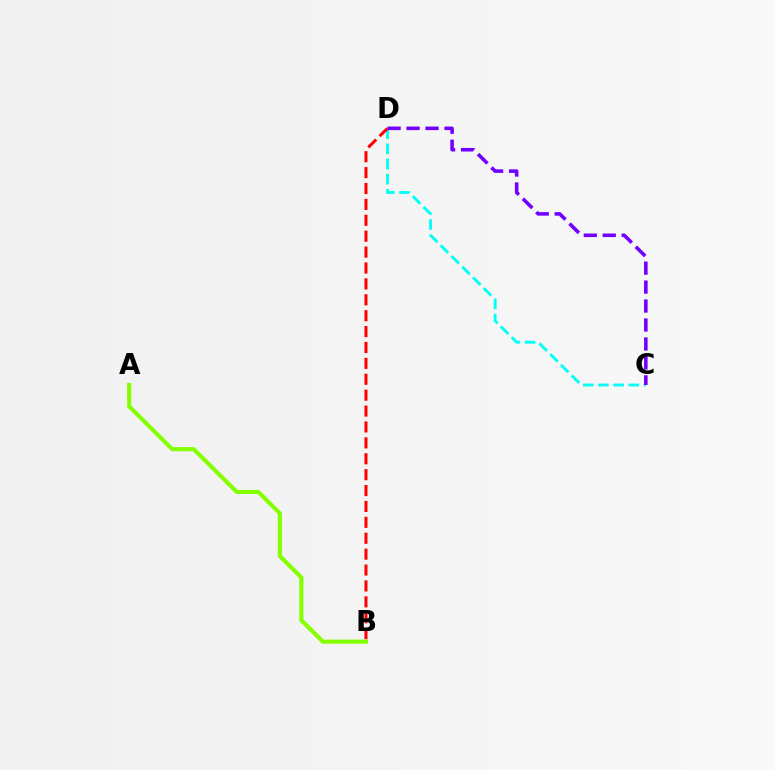{('A', 'B'): [{'color': '#84ff00', 'line_style': 'solid', 'thickness': 2.95}], ('C', 'D'): [{'color': '#00fff6', 'line_style': 'dashed', 'thickness': 2.06}, {'color': '#7200ff', 'line_style': 'dashed', 'thickness': 2.58}], ('B', 'D'): [{'color': '#ff0000', 'line_style': 'dashed', 'thickness': 2.16}]}